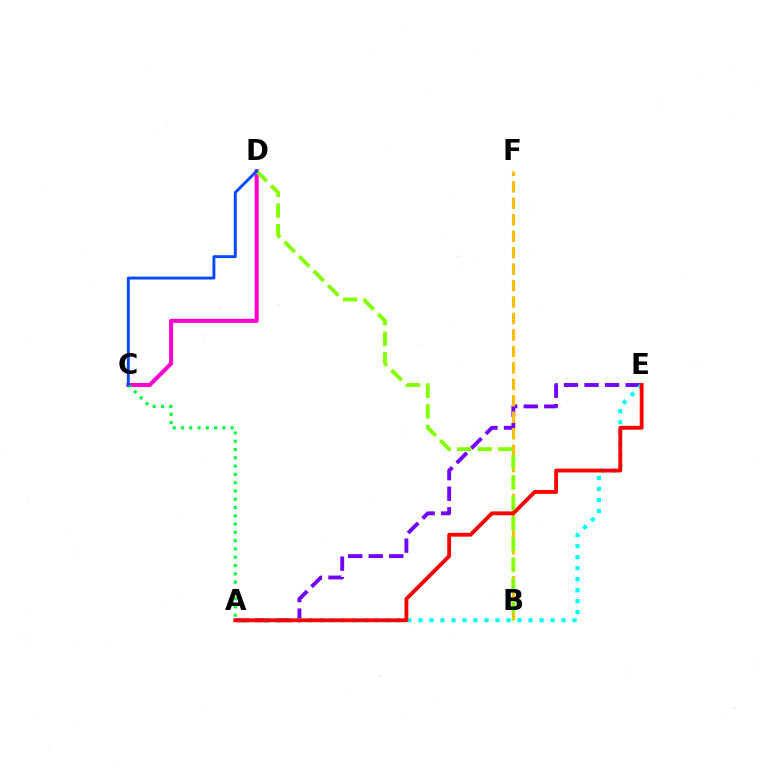{('A', 'E'): [{'color': '#7200ff', 'line_style': 'dashed', 'thickness': 2.79}, {'color': '#00fff6', 'line_style': 'dotted', 'thickness': 2.99}, {'color': '#ff0000', 'line_style': 'solid', 'thickness': 2.77}], ('B', 'F'): [{'color': '#ffbd00', 'line_style': 'dashed', 'thickness': 2.24}], ('C', 'D'): [{'color': '#ff00cf', 'line_style': 'solid', 'thickness': 2.9}, {'color': '#004bff', 'line_style': 'solid', 'thickness': 2.1}], ('A', 'C'): [{'color': '#00ff39', 'line_style': 'dotted', 'thickness': 2.25}], ('B', 'D'): [{'color': '#84ff00', 'line_style': 'dashed', 'thickness': 2.79}]}